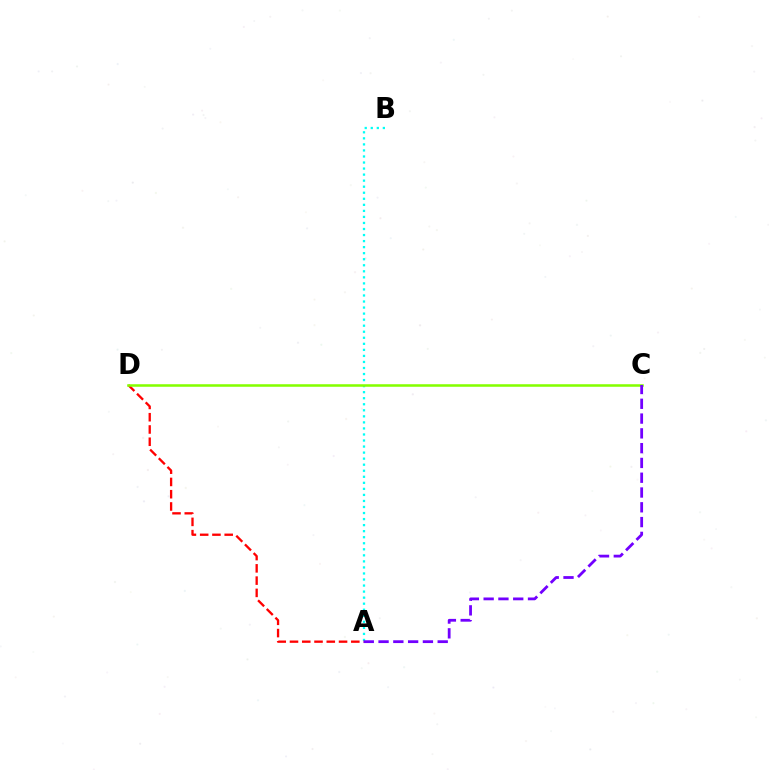{('A', 'B'): [{'color': '#00fff6', 'line_style': 'dotted', 'thickness': 1.64}], ('A', 'D'): [{'color': '#ff0000', 'line_style': 'dashed', 'thickness': 1.67}], ('C', 'D'): [{'color': '#84ff00', 'line_style': 'solid', 'thickness': 1.83}], ('A', 'C'): [{'color': '#7200ff', 'line_style': 'dashed', 'thickness': 2.01}]}